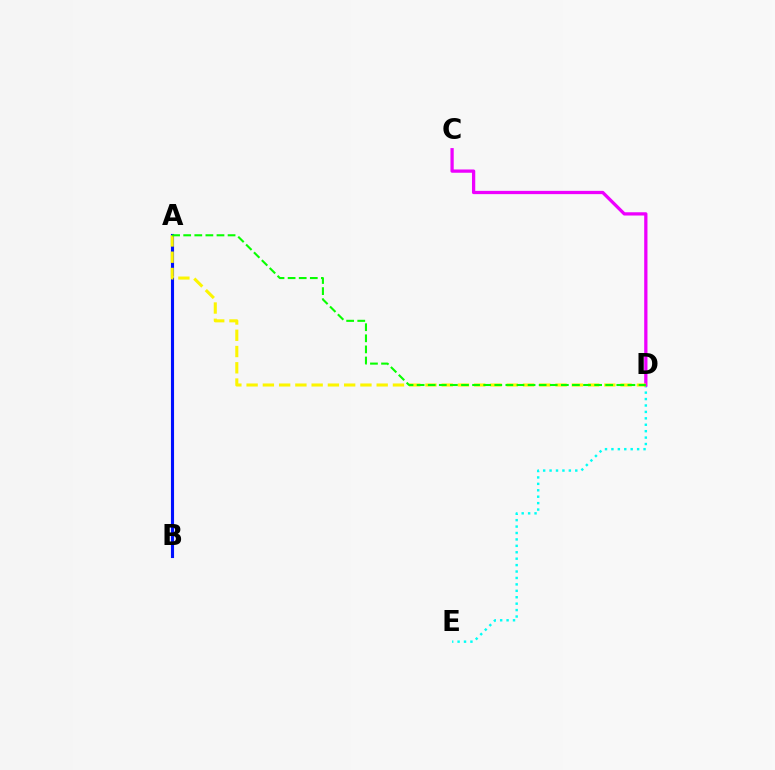{('A', 'B'): [{'color': '#ff0000', 'line_style': 'dotted', 'thickness': 2.02}, {'color': '#0010ff', 'line_style': 'solid', 'thickness': 2.24}], ('D', 'E'): [{'color': '#00fff6', 'line_style': 'dotted', 'thickness': 1.75}], ('C', 'D'): [{'color': '#ee00ff', 'line_style': 'solid', 'thickness': 2.35}], ('A', 'D'): [{'color': '#fcf500', 'line_style': 'dashed', 'thickness': 2.21}, {'color': '#08ff00', 'line_style': 'dashed', 'thickness': 1.51}]}